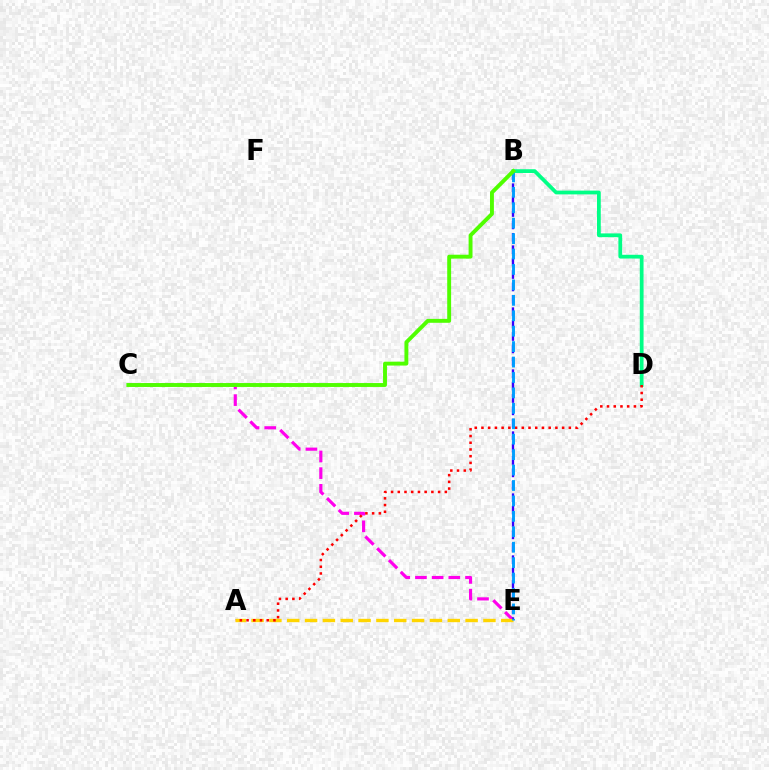{('B', 'D'): [{'color': '#00ff86', 'line_style': 'solid', 'thickness': 2.71}], ('C', 'E'): [{'color': '#ff00ed', 'line_style': 'dashed', 'thickness': 2.27}], ('B', 'E'): [{'color': '#3700ff', 'line_style': 'dashed', 'thickness': 1.68}, {'color': '#009eff', 'line_style': 'dashed', 'thickness': 2.1}], ('A', 'E'): [{'color': '#ffd500', 'line_style': 'dashed', 'thickness': 2.42}], ('A', 'D'): [{'color': '#ff0000', 'line_style': 'dotted', 'thickness': 1.83}], ('B', 'C'): [{'color': '#4fff00', 'line_style': 'solid', 'thickness': 2.81}]}